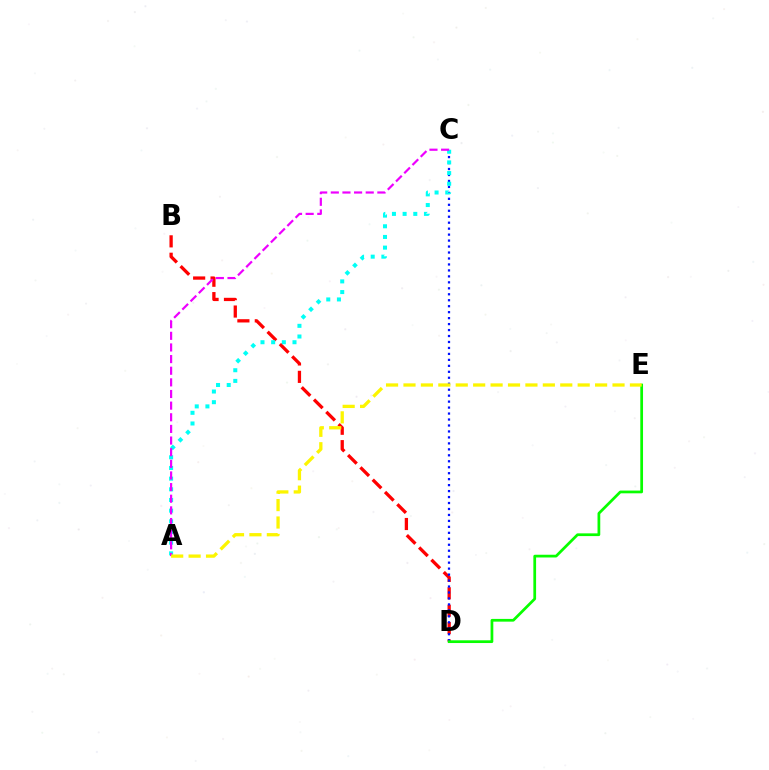{('B', 'D'): [{'color': '#ff0000', 'line_style': 'dashed', 'thickness': 2.36}], ('C', 'D'): [{'color': '#0010ff', 'line_style': 'dotted', 'thickness': 1.62}], ('A', 'C'): [{'color': '#00fff6', 'line_style': 'dotted', 'thickness': 2.9}, {'color': '#ee00ff', 'line_style': 'dashed', 'thickness': 1.58}], ('D', 'E'): [{'color': '#08ff00', 'line_style': 'solid', 'thickness': 1.97}], ('A', 'E'): [{'color': '#fcf500', 'line_style': 'dashed', 'thickness': 2.37}]}